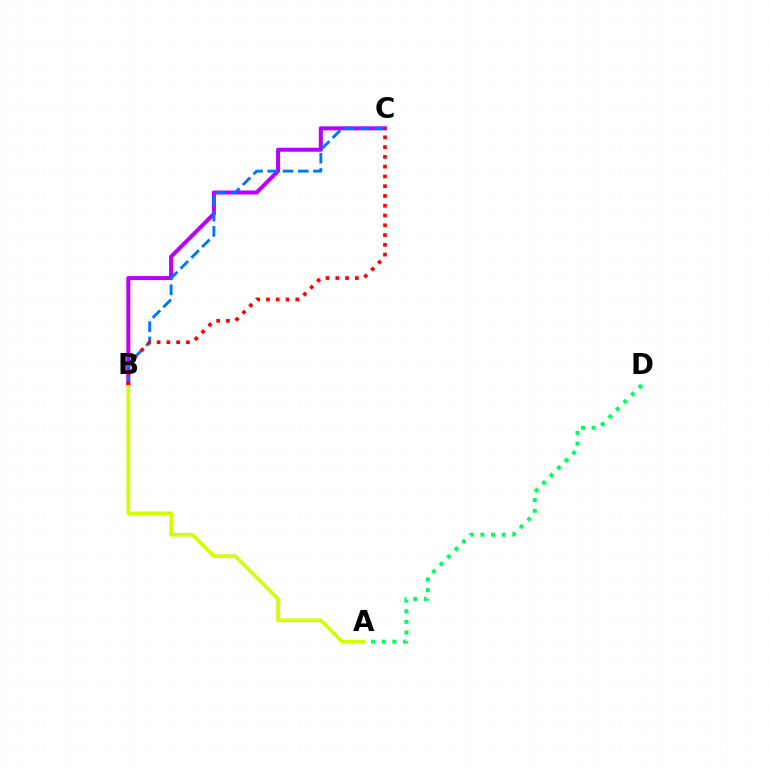{('B', 'C'): [{'color': '#b900ff', 'line_style': 'solid', 'thickness': 2.9}, {'color': '#0074ff', 'line_style': 'dashed', 'thickness': 2.07}, {'color': '#ff0000', 'line_style': 'dotted', 'thickness': 2.66}], ('A', 'D'): [{'color': '#00ff5c', 'line_style': 'dotted', 'thickness': 2.89}], ('A', 'B'): [{'color': '#d1ff00', 'line_style': 'solid', 'thickness': 2.66}]}